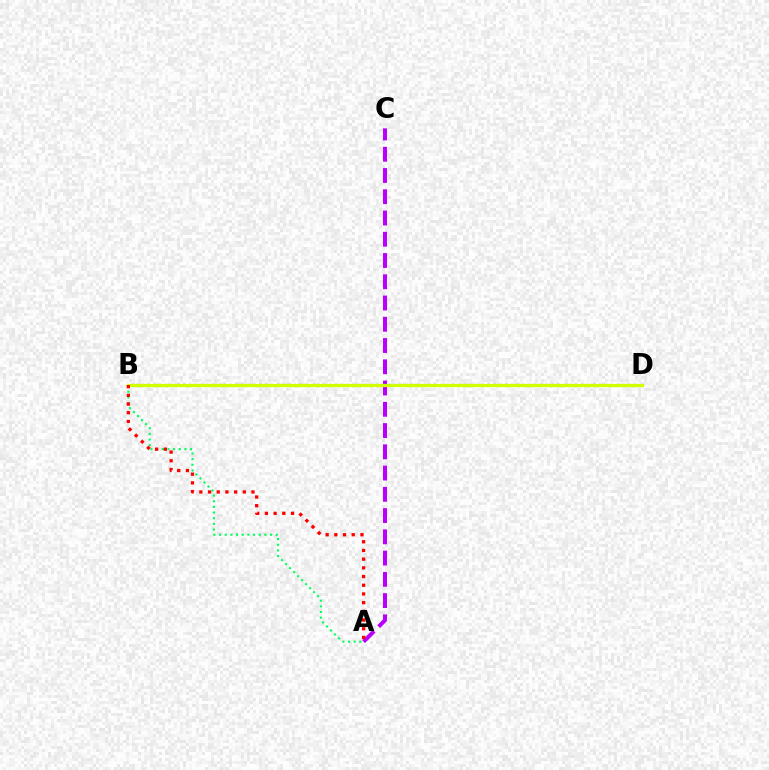{('A', 'C'): [{'color': '#b900ff', 'line_style': 'dashed', 'thickness': 2.89}], ('B', 'D'): [{'color': '#0074ff', 'line_style': 'dotted', 'thickness': 1.59}, {'color': '#d1ff00', 'line_style': 'solid', 'thickness': 2.34}], ('A', 'B'): [{'color': '#00ff5c', 'line_style': 'dotted', 'thickness': 1.54}, {'color': '#ff0000', 'line_style': 'dotted', 'thickness': 2.36}]}